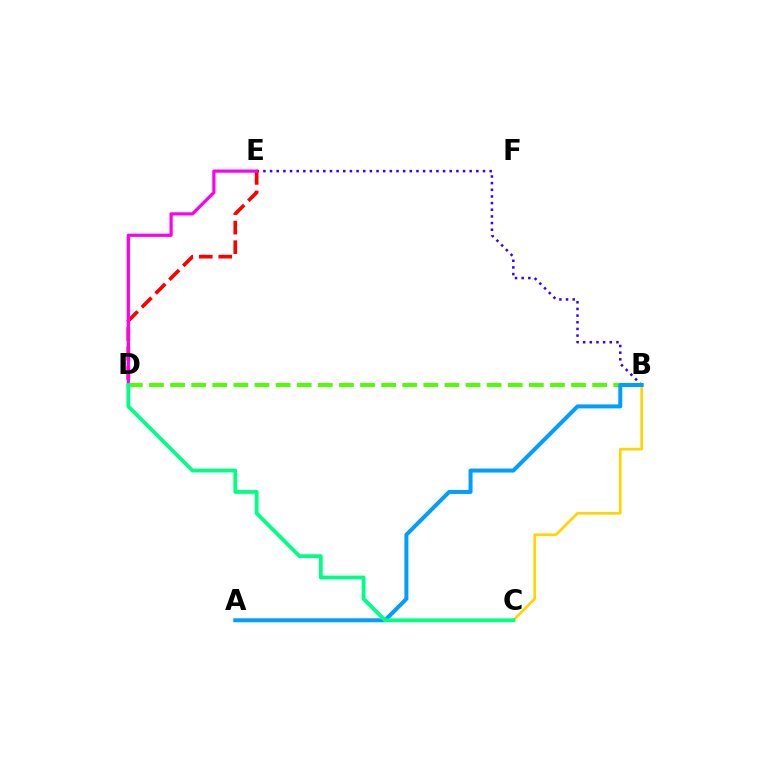{('B', 'E'): [{'color': '#3700ff', 'line_style': 'dotted', 'thickness': 1.81}], ('B', 'D'): [{'color': '#4fff00', 'line_style': 'dashed', 'thickness': 2.87}], ('B', 'C'): [{'color': '#ffd500', 'line_style': 'solid', 'thickness': 1.93}], ('D', 'E'): [{'color': '#ff0000', 'line_style': 'dashed', 'thickness': 2.65}, {'color': '#ff00ed', 'line_style': 'solid', 'thickness': 2.33}], ('A', 'B'): [{'color': '#009eff', 'line_style': 'solid', 'thickness': 2.87}], ('C', 'D'): [{'color': '#00ff86', 'line_style': 'solid', 'thickness': 2.74}]}